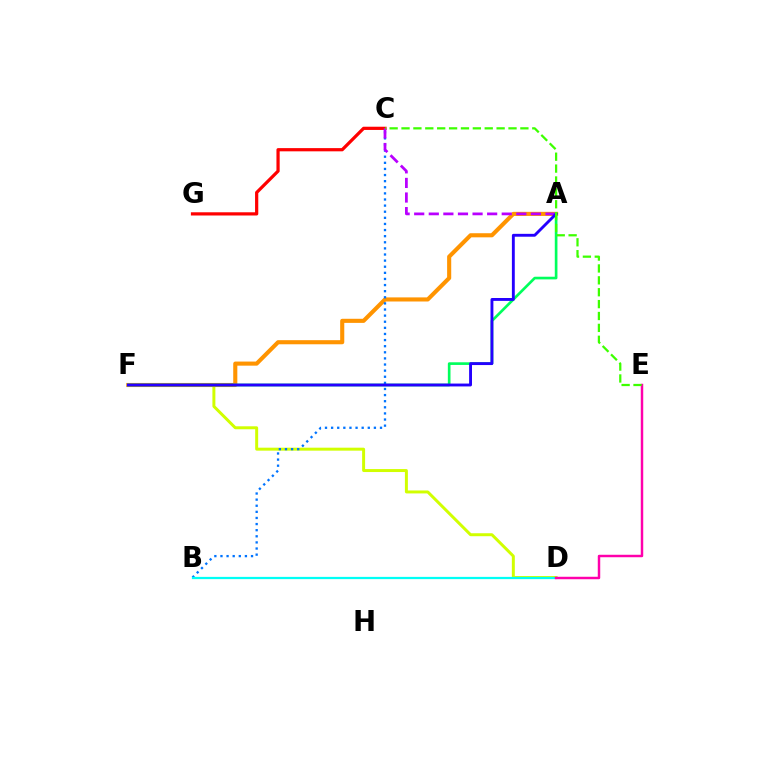{('D', 'F'): [{'color': '#d1ff00', 'line_style': 'solid', 'thickness': 2.14}], ('C', 'G'): [{'color': '#ff0000', 'line_style': 'solid', 'thickness': 2.31}], ('A', 'F'): [{'color': '#ff9400', 'line_style': 'solid', 'thickness': 2.95}, {'color': '#00ff5c', 'line_style': 'solid', 'thickness': 1.91}, {'color': '#2500ff', 'line_style': 'solid', 'thickness': 2.07}], ('B', 'C'): [{'color': '#0074ff', 'line_style': 'dotted', 'thickness': 1.66}], ('B', 'D'): [{'color': '#00fff6', 'line_style': 'solid', 'thickness': 1.62}], ('D', 'E'): [{'color': '#ff00ac', 'line_style': 'solid', 'thickness': 1.77}], ('A', 'C'): [{'color': '#b900ff', 'line_style': 'dashed', 'thickness': 1.98}], ('C', 'E'): [{'color': '#3dff00', 'line_style': 'dashed', 'thickness': 1.61}]}